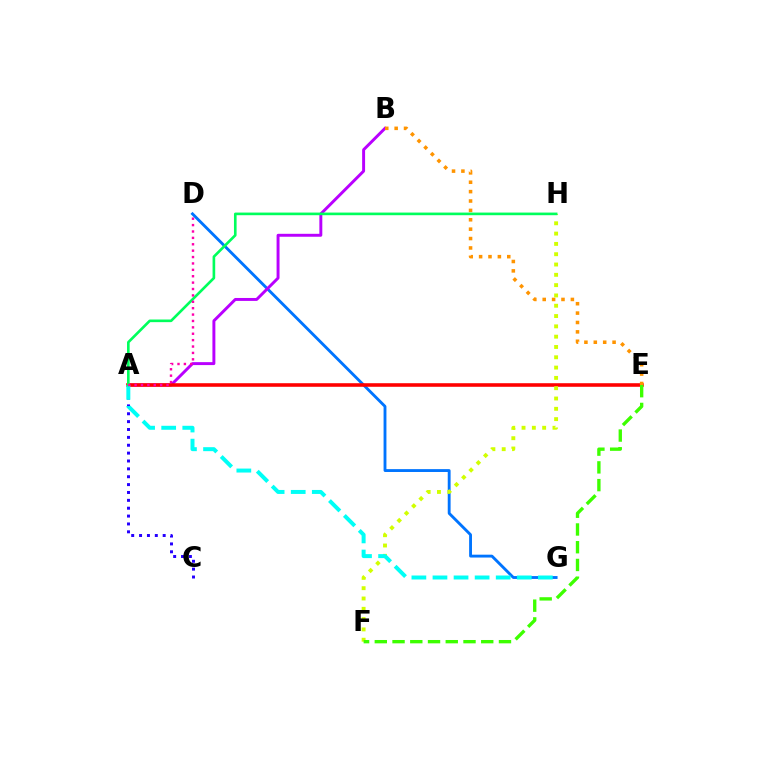{('A', 'C'): [{'color': '#2500ff', 'line_style': 'dotted', 'thickness': 2.14}], ('D', 'G'): [{'color': '#0074ff', 'line_style': 'solid', 'thickness': 2.06}], ('A', 'B'): [{'color': '#b900ff', 'line_style': 'solid', 'thickness': 2.12}], ('A', 'E'): [{'color': '#ff0000', 'line_style': 'solid', 'thickness': 2.58}], ('B', 'E'): [{'color': '#ff9400', 'line_style': 'dotted', 'thickness': 2.55}], ('F', 'H'): [{'color': '#d1ff00', 'line_style': 'dotted', 'thickness': 2.8}], ('A', 'G'): [{'color': '#00fff6', 'line_style': 'dashed', 'thickness': 2.86}], ('E', 'F'): [{'color': '#3dff00', 'line_style': 'dashed', 'thickness': 2.41}], ('A', 'H'): [{'color': '#00ff5c', 'line_style': 'solid', 'thickness': 1.9}], ('A', 'D'): [{'color': '#ff00ac', 'line_style': 'dotted', 'thickness': 1.74}]}